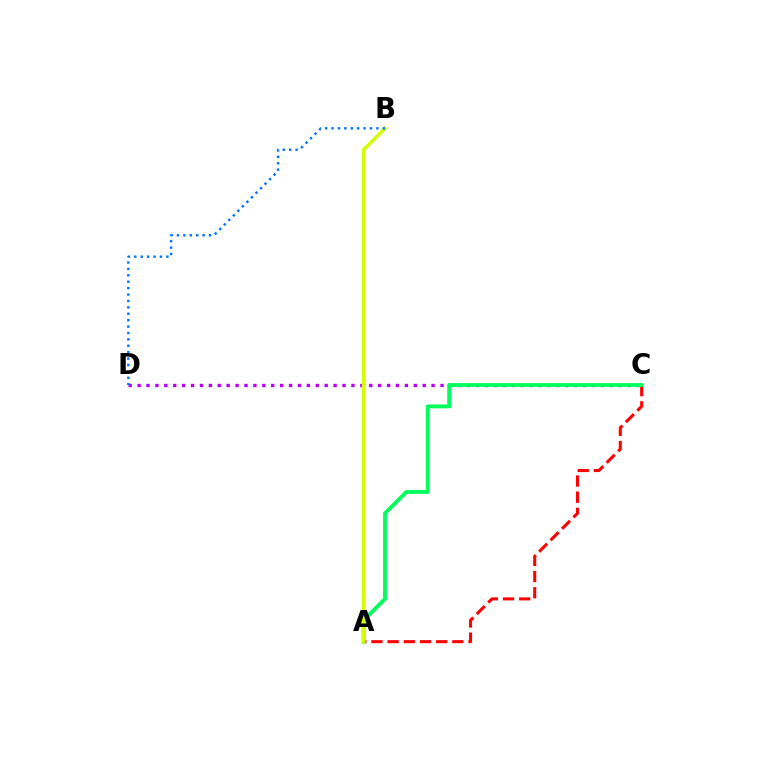{('A', 'C'): [{'color': '#ff0000', 'line_style': 'dashed', 'thickness': 2.2}, {'color': '#00ff5c', 'line_style': 'solid', 'thickness': 2.77}], ('C', 'D'): [{'color': '#b900ff', 'line_style': 'dotted', 'thickness': 2.42}], ('A', 'B'): [{'color': '#d1ff00', 'line_style': 'solid', 'thickness': 2.51}], ('B', 'D'): [{'color': '#0074ff', 'line_style': 'dotted', 'thickness': 1.74}]}